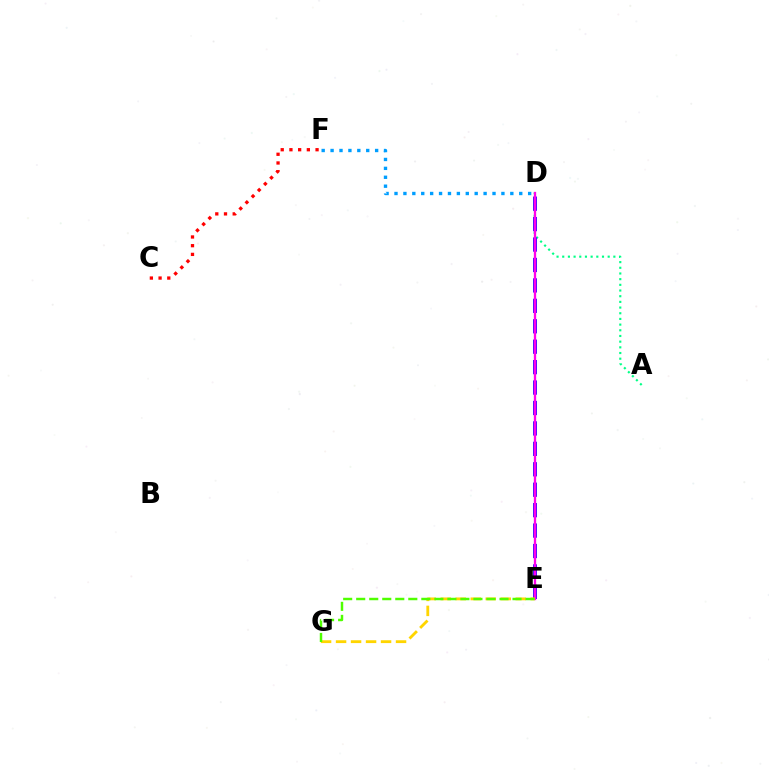{('A', 'D'): [{'color': '#00ff86', 'line_style': 'dotted', 'thickness': 1.54}], ('C', 'F'): [{'color': '#ff0000', 'line_style': 'dotted', 'thickness': 2.37}], ('D', 'E'): [{'color': '#3700ff', 'line_style': 'dashed', 'thickness': 2.78}, {'color': '#ff00ed', 'line_style': 'solid', 'thickness': 1.66}], ('E', 'G'): [{'color': '#ffd500', 'line_style': 'dashed', 'thickness': 2.04}, {'color': '#4fff00', 'line_style': 'dashed', 'thickness': 1.77}], ('D', 'F'): [{'color': '#009eff', 'line_style': 'dotted', 'thickness': 2.42}]}